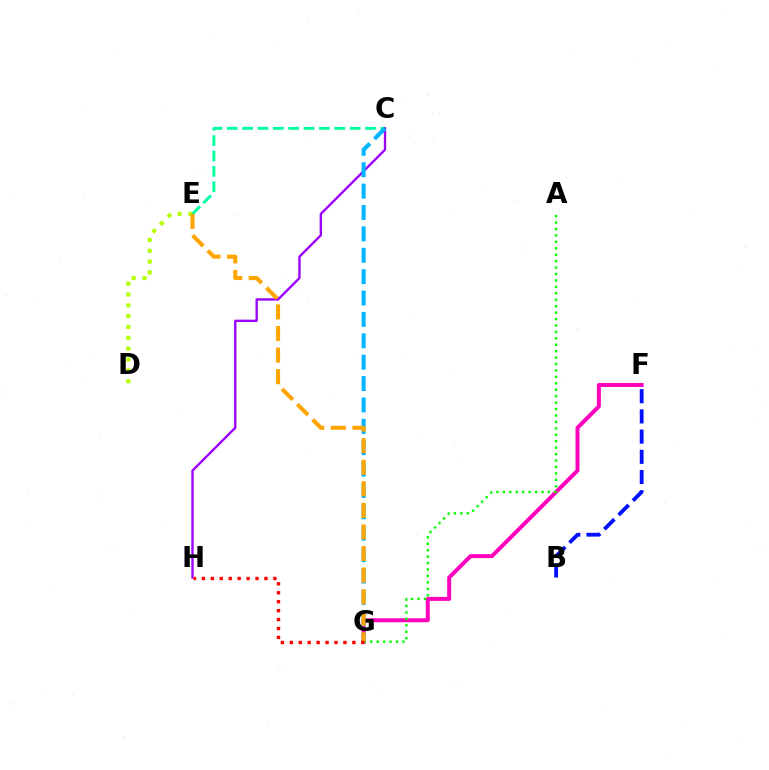{('D', 'E'): [{'color': '#b3ff00', 'line_style': 'dotted', 'thickness': 2.95}], ('F', 'G'): [{'color': '#ff00bd', 'line_style': 'solid', 'thickness': 2.86}], ('C', 'E'): [{'color': '#00ff9d', 'line_style': 'dashed', 'thickness': 2.09}], ('A', 'G'): [{'color': '#08ff00', 'line_style': 'dotted', 'thickness': 1.75}], ('B', 'F'): [{'color': '#0010ff', 'line_style': 'dashed', 'thickness': 2.74}], ('C', 'H'): [{'color': '#9b00ff', 'line_style': 'solid', 'thickness': 1.69}], ('C', 'G'): [{'color': '#00b5ff', 'line_style': 'dashed', 'thickness': 2.91}], ('E', 'G'): [{'color': '#ffa500', 'line_style': 'dashed', 'thickness': 2.93}], ('G', 'H'): [{'color': '#ff0000', 'line_style': 'dotted', 'thickness': 2.43}]}